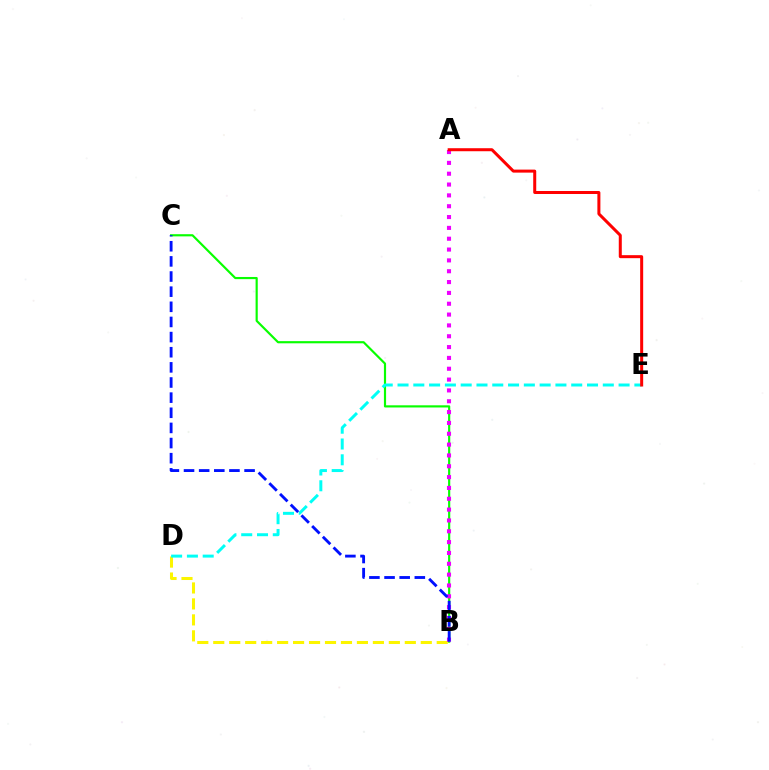{('B', 'D'): [{'color': '#fcf500', 'line_style': 'dashed', 'thickness': 2.17}], ('B', 'C'): [{'color': '#08ff00', 'line_style': 'solid', 'thickness': 1.56}, {'color': '#0010ff', 'line_style': 'dashed', 'thickness': 2.06}], ('A', 'B'): [{'color': '#ee00ff', 'line_style': 'dotted', 'thickness': 2.94}], ('D', 'E'): [{'color': '#00fff6', 'line_style': 'dashed', 'thickness': 2.15}], ('A', 'E'): [{'color': '#ff0000', 'line_style': 'solid', 'thickness': 2.17}]}